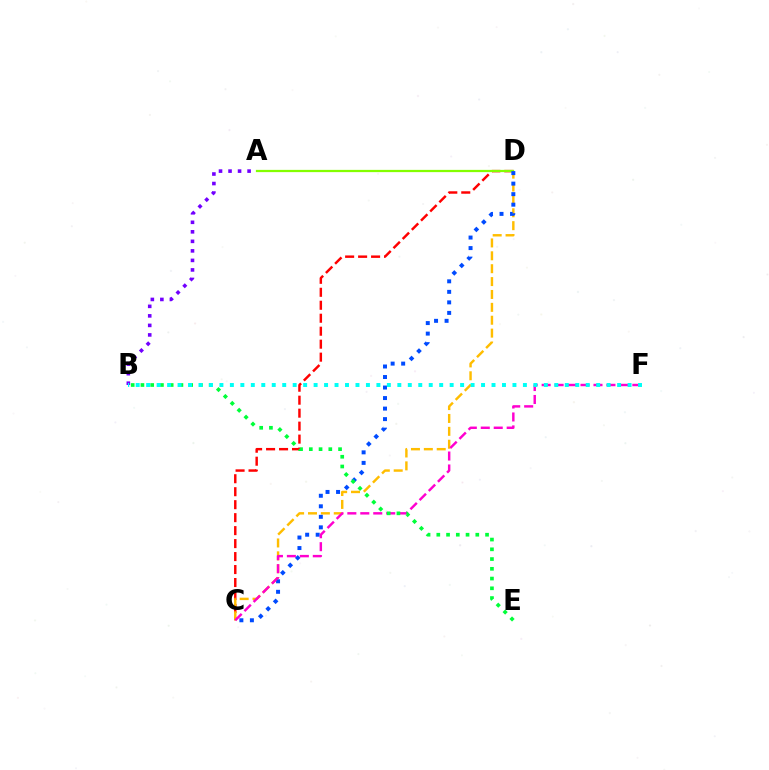{('C', 'D'): [{'color': '#ff0000', 'line_style': 'dashed', 'thickness': 1.76}, {'color': '#ffbd00', 'line_style': 'dashed', 'thickness': 1.75}, {'color': '#004bff', 'line_style': 'dotted', 'thickness': 2.86}], ('A', 'D'): [{'color': '#84ff00', 'line_style': 'solid', 'thickness': 1.62}], ('A', 'B'): [{'color': '#7200ff', 'line_style': 'dotted', 'thickness': 2.59}], ('C', 'F'): [{'color': '#ff00cf', 'line_style': 'dashed', 'thickness': 1.76}], ('B', 'E'): [{'color': '#00ff39', 'line_style': 'dotted', 'thickness': 2.65}], ('B', 'F'): [{'color': '#00fff6', 'line_style': 'dotted', 'thickness': 2.84}]}